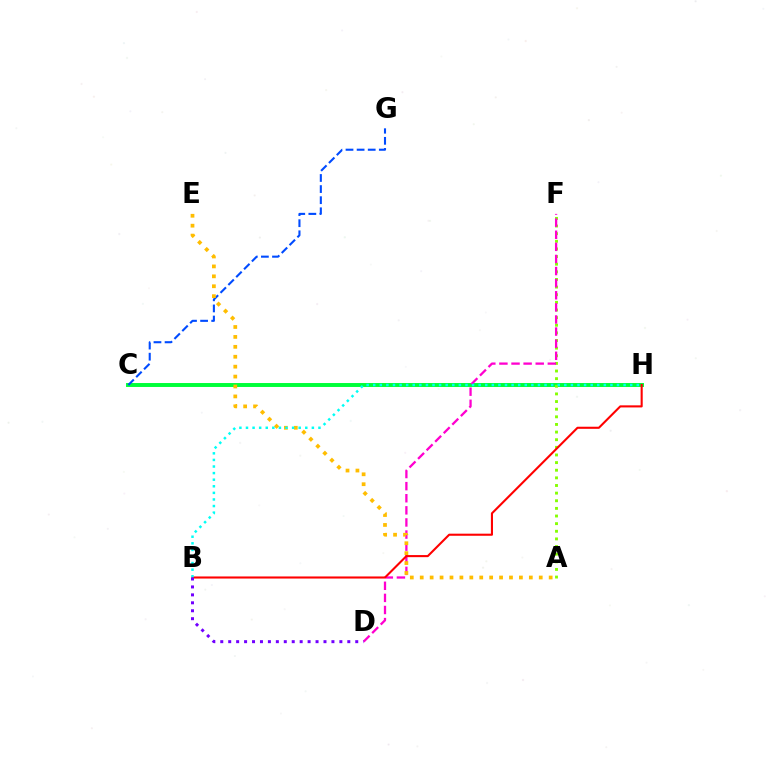{('C', 'H'): [{'color': '#00ff39', 'line_style': 'solid', 'thickness': 2.83}], ('C', 'G'): [{'color': '#004bff', 'line_style': 'dashed', 'thickness': 1.51}], ('A', 'F'): [{'color': '#84ff00', 'line_style': 'dotted', 'thickness': 2.07}], ('D', 'F'): [{'color': '#ff00cf', 'line_style': 'dashed', 'thickness': 1.64}], ('A', 'E'): [{'color': '#ffbd00', 'line_style': 'dotted', 'thickness': 2.69}], ('B', 'H'): [{'color': '#ff0000', 'line_style': 'solid', 'thickness': 1.51}, {'color': '#00fff6', 'line_style': 'dotted', 'thickness': 1.79}], ('B', 'D'): [{'color': '#7200ff', 'line_style': 'dotted', 'thickness': 2.16}]}